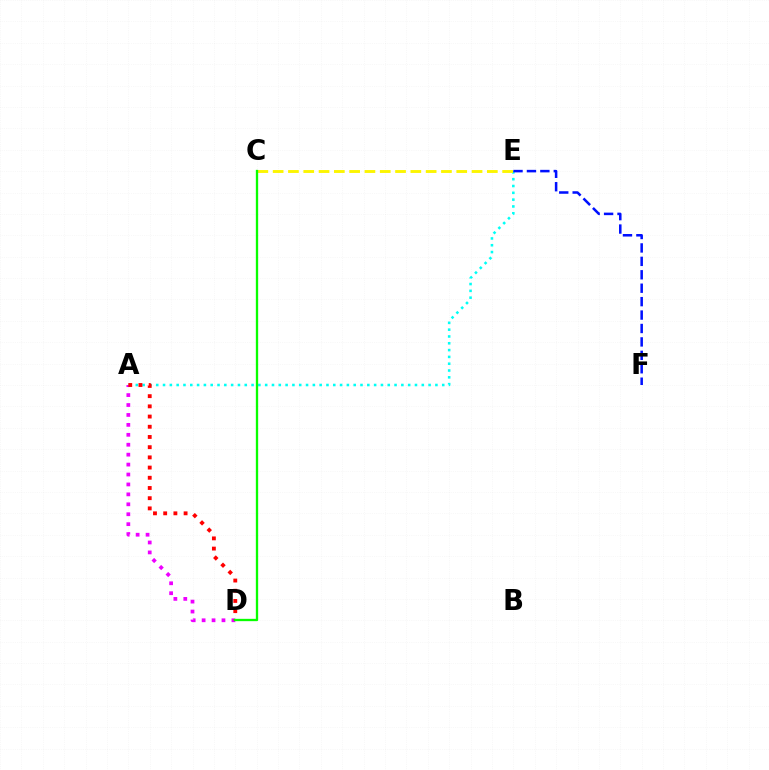{('A', 'D'): [{'color': '#ee00ff', 'line_style': 'dotted', 'thickness': 2.7}, {'color': '#ff0000', 'line_style': 'dotted', 'thickness': 2.77}], ('A', 'E'): [{'color': '#00fff6', 'line_style': 'dotted', 'thickness': 1.85}], ('E', 'F'): [{'color': '#0010ff', 'line_style': 'dashed', 'thickness': 1.82}], ('C', 'E'): [{'color': '#fcf500', 'line_style': 'dashed', 'thickness': 2.08}], ('C', 'D'): [{'color': '#08ff00', 'line_style': 'solid', 'thickness': 1.67}]}